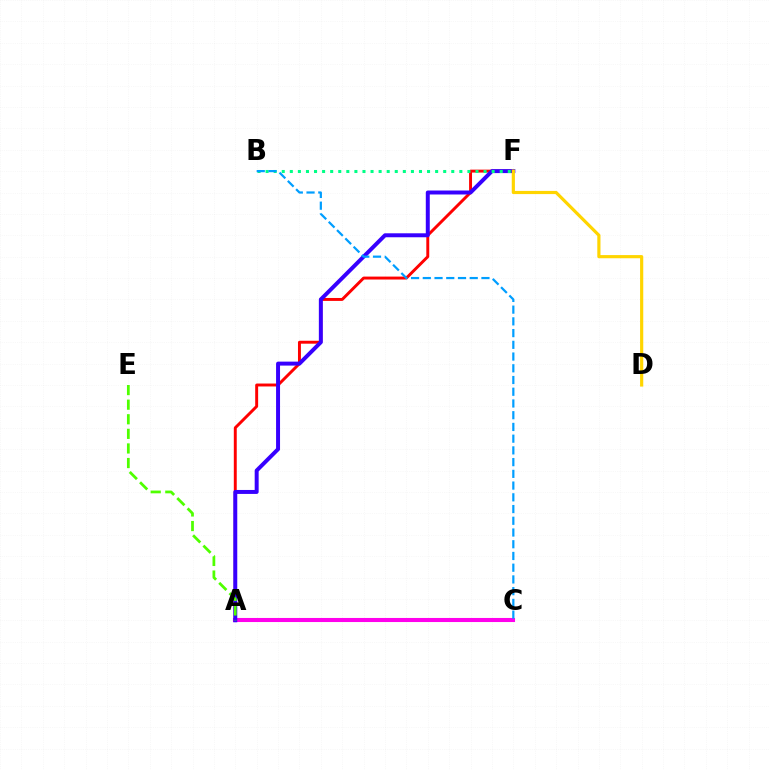{('A', 'C'): [{'color': '#ff00ed', 'line_style': 'solid', 'thickness': 2.94}], ('A', 'F'): [{'color': '#ff0000', 'line_style': 'solid', 'thickness': 2.11}, {'color': '#3700ff', 'line_style': 'solid', 'thickness': 2.86}], ('B', 'F'): [{'color': '#00ff86', 'line_style': 'dotted', 'thickness': 2.19}], ('A', 'E'): [{'color': '#4fff00', 'line_style': 'dashed', 'thickness': 1.98}], ('B', 'C'): [{'color': '#009eff', 'line_style': 'dashed', 'thickness': 1.59}], ('D', 'F'): [{'color': '#ffd500', 'line_style': 'solid', 'thickness': 2.29}]}